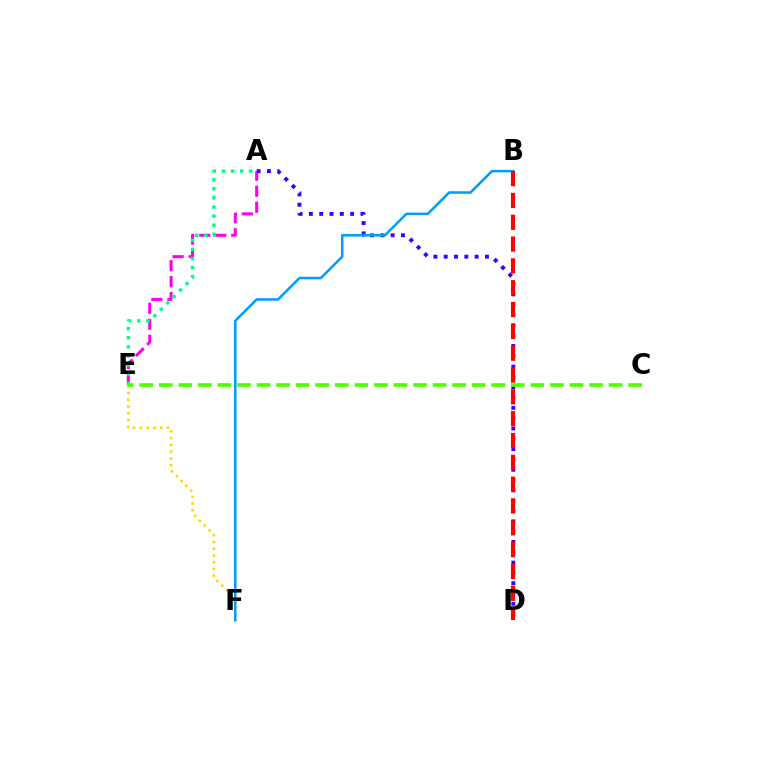{('A', 'E'): [{'color': '#ff00ed', 'line_style': 'dashed', 'thickness': 2.17}, {'color': '#00ff86', 'line_style': 'dotted', 'thickness': 2.47}], ('E', 'F'): [{'color': '#ffd500', 'line_style': 'dotted', 'thickness': 1.84}], ('A', 'D'): [{'color': '#3700ff', 'line_style': 'dotted', 'thickness': 2.8}], ('B', 'F'): [{'color': '#009eff', 'line_style': 'solid', 'thickness': 1.84}], ('B', 'D'): [{'color': '#ff0000', 'line_style': 'dashed', 'thickness': 2.96}], ('C', 'E'): [{'color': '#4fff00', 'line_style': 'dashed', 'thickness': 2.66}]}